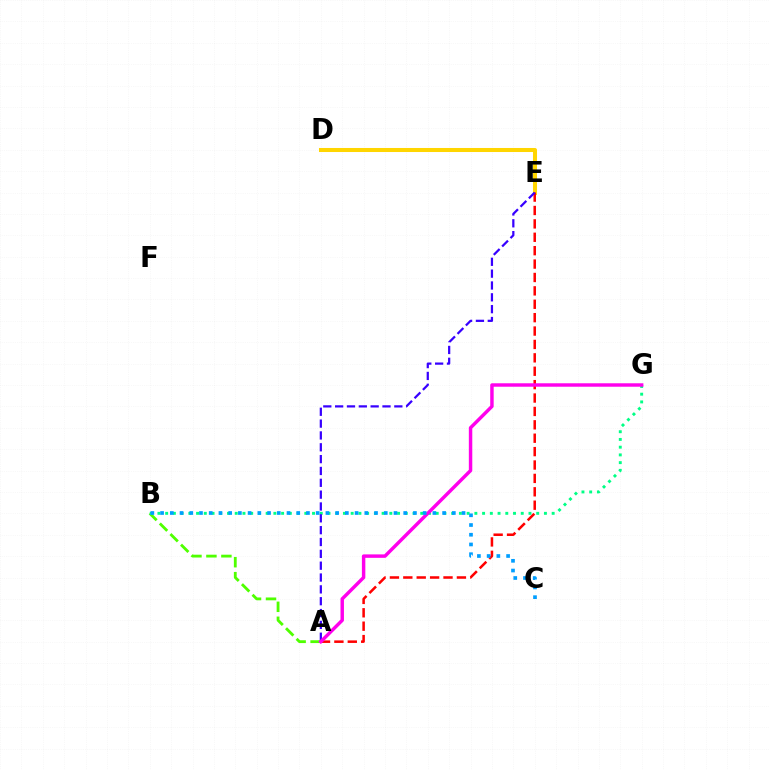{('D', 'E'): [{'color': '#ffd500', 'line_style': 'solid', 'thickness': 2.91}], ('A', 'E'): [{'color': '#ff0000', 'line_style': 'dashed', 'thickness': 1.82}, {'color': '#3700ff', 'line_style': 'dashed', 'thickness': 1.61}], ('A', 'B'): [{'color': '#4fff00', 'line_style': 'dashed', 'thickness': 2.03}], ('B', 'G'): [{'color': '#00ff86', 'line_style': 'dotted', 'thickness': 2.1}], ('A', 'G'): [{'color': '#ff00ed', 'line_style': 'solid', 'thickness': 2.48}], ('B', 'C'): [{'color': '#009eff', 'line_style': 'dotted', 'thickness': 2.64}]}